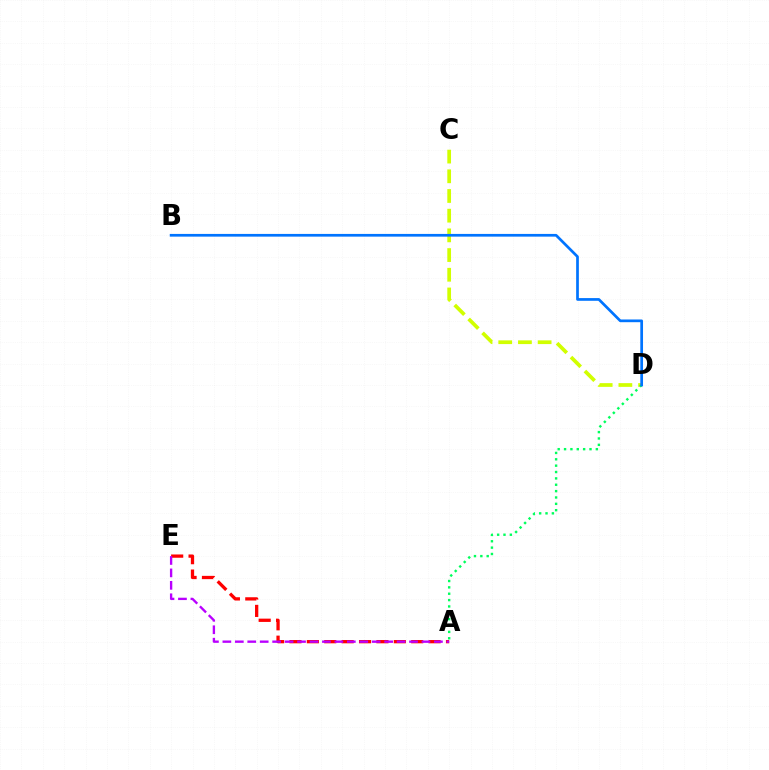{('C', 'D'): [{'color': '#d1ff00', 'line_style': 'dashed', 'thickness': 2.68}], ('A', 'D'): [{'color': '#00ff5c', 'line_style': 'dotted', 'thickness': 1.73}], ('A', 'E'): [{'color': '#ff0000', 'line_style': 'dashed', 'thickness': 2.36}, {'color': '#b900ff', 'line_style': 'dashed', 'thickness': 1.69}], ('B', 'D'): [{'color': '#0074ff', 'line_style': 'solid', 'thickness': 1.95}]}